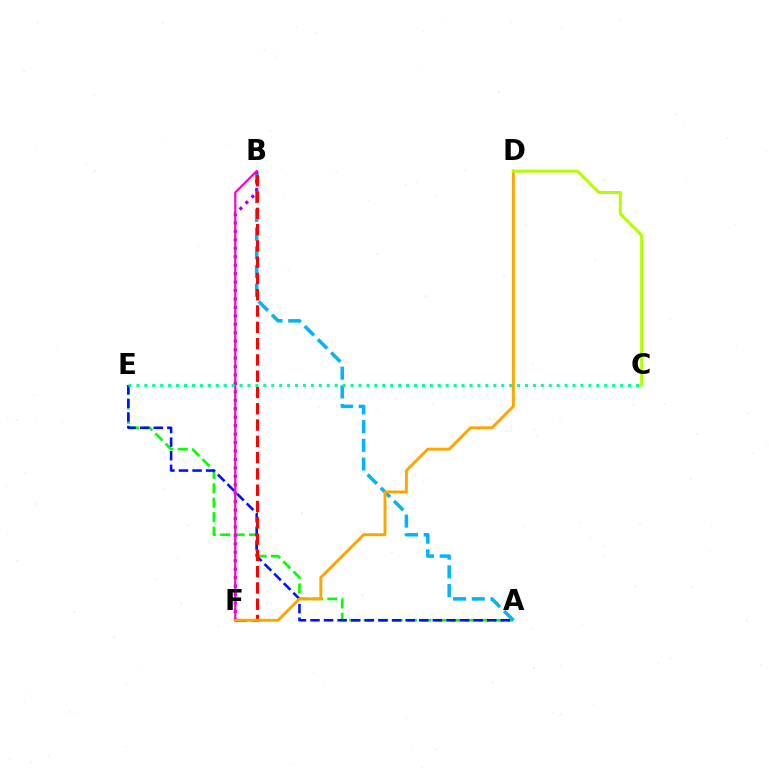{('A', 'E'): [{'color': '#08ff00', 'line_style': 'dashed', 'thickness': 1.96}, {'color': '#0010ff', 'line_style': 'dashed', 'thickness': 1.85}], ('A', 'B'): [{'color': '#00b5ff', 'line_style': 'dashed', 'thickness': 2.54}], ('B', 'F'): [{'color': '#9b00ff', 'line_style': 'dotted', 'thickness': 2.29}, {'color': '#ff00bd', 'line_style': 'solid', 'thickness': 1.57}, {'color': '#ff0000', 'line_style': 'dashed', 'thickness': 2.21}], ('C', 'E'): [{'color': '#00ff9d', 'line_style': 'dotted', 'thickness': 2.15}], ('D', 'F'): [{'color': '#ffa500', 'line_style': 'solid', 'thickness': 2.11}], ('C', 'D'): [{'color': '#b3ff00', 'line_style': 'solid', 'thickness': 2.17}]}